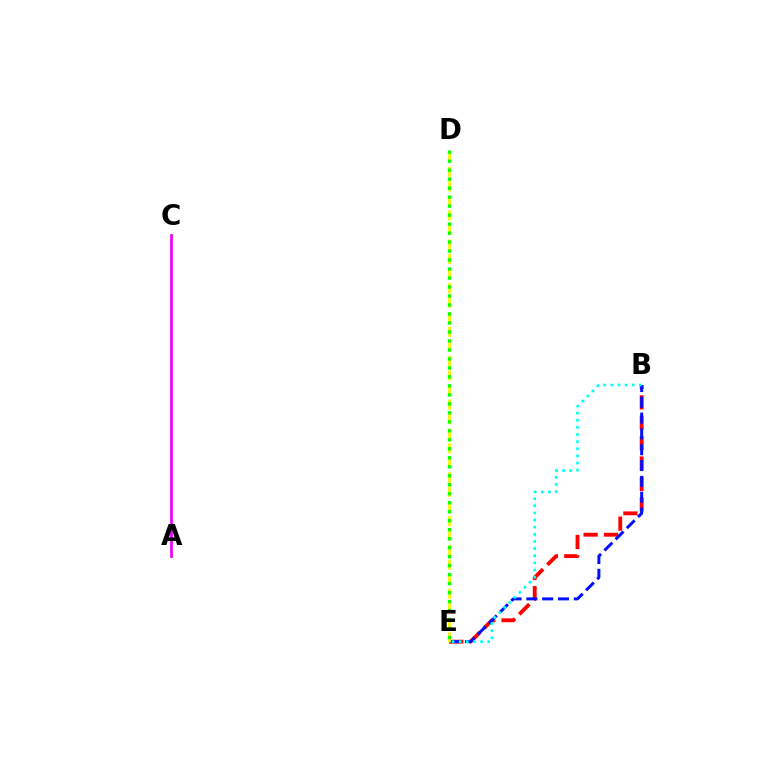{('A', 'C'): [{'color': '#ee00ff', 'line_style': 'solid', 'thickness': 1.96}], ('B', 'E'): [{'color': '#ff0000', 'line_style': 'dashed', 'thickness': 2.77}, {'color': '#0010ff', 'line_style': 'dashed', 'thickness': 2.15}, {'color': '#00fff6', 'line_style': 'dotted', 'thickness': 1.94}], ('D', 'E'): [{'color': '#fcf500', 'line_style': 'dashed', 'thickness': 1.98}, {'color': '#08ff00', 'line_style': 'dotted', 'thickness': 2.44}]}